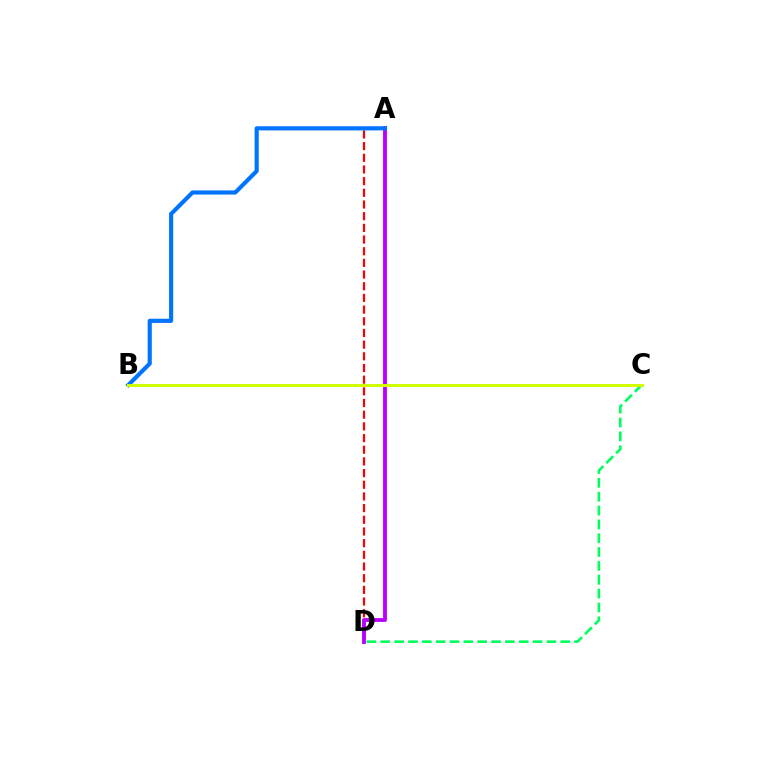{('A', 'D'): [{'color': '#ff0000', 'line_style': 'dashed', 'thickness': 1.59}, {'color': '#b900ff', 'line_style': 'solid', 'thickness': 2.78}], ('C', 'D'): [{'color': '#00ff5c', 'line_style': 'dashed', 'thickness': 1.88}], ('A', 'B'): [{'color': '#0074ff', 'line_style': 'solid', 'thickness': 2.98}], ('B', 'C'): [{'color': '#d1ff00', 'line_style': 'solid', 'thickness': 2.14}]}